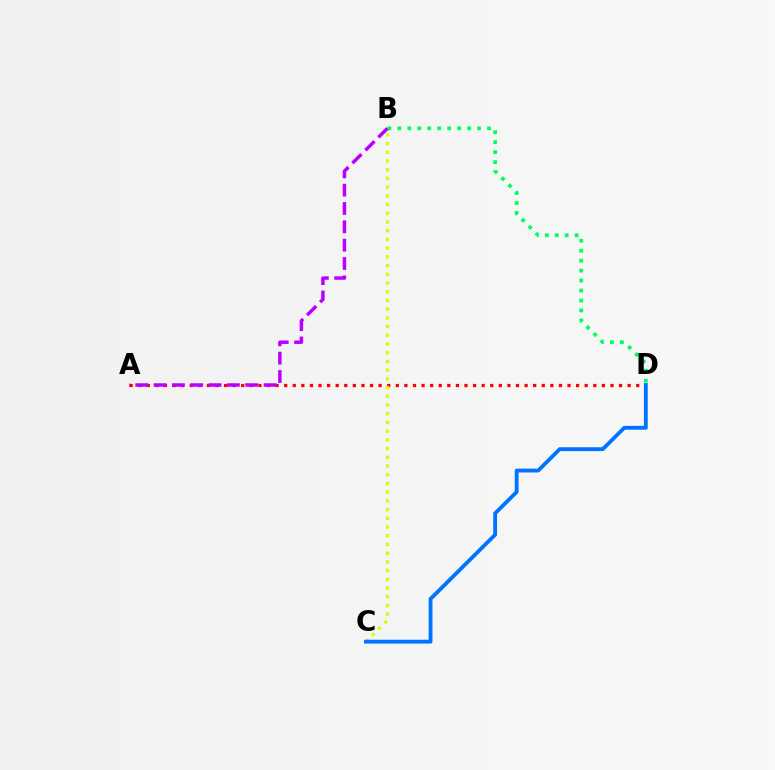{('B', 'D'): [{'color': '#00ff5c', 'line_style': 'dotted', 'thickness': 2.71}], ('A', 'D'): [{'color': '#ff0000', 'line_style': 'dotted', 'thickness': 2.33}], ('A', 'B'): [{'color': '#b900ff', 'line_style': 'dashed', 'thickness': 2.49}], ('B', 'C'): [{'color': '#d1ff00', 'line_style': 'dotted', 'thickness': 2.37}], ('C', 'D'): [{'color': '#0074ff', 'line_style': 'solid', 'thickness': 2.77}]}